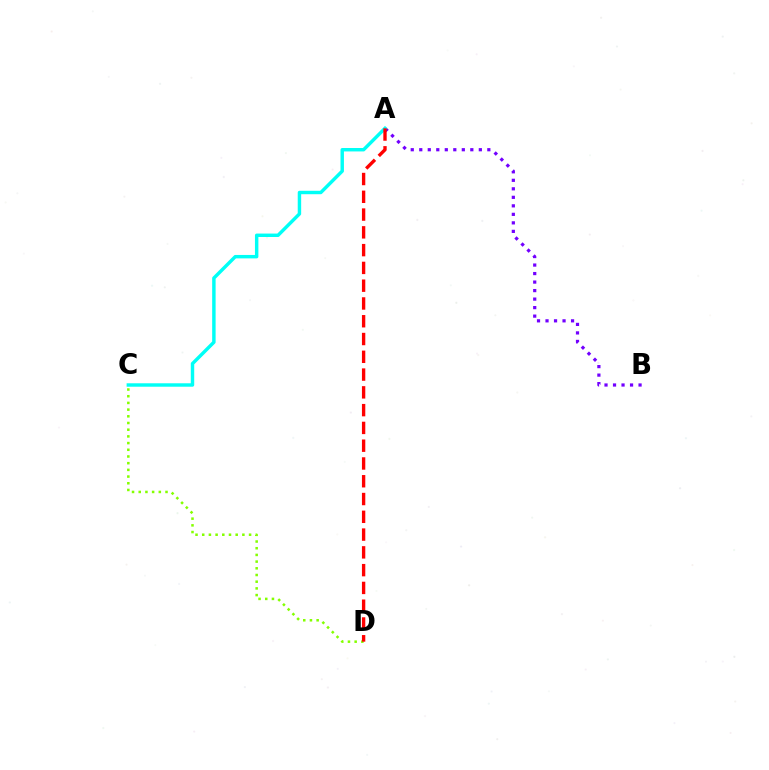{('C', 'D'): [{'color': '#84ff00', 'line_style': 'dotted', 'thickness': 1.82}], ('A', 'B'): [{'color': '#7200ff', 'line_style': 'dotted', 'thickness': 2.31}], ('A', 'C'): [{'color': '#00fff6', 'line_style': 'solid', 'thickness': 2.48}], ('A', 'D'): [{'color': '#ff0000', 'line_style': 'dashed', 'thickness': 2.42}]}